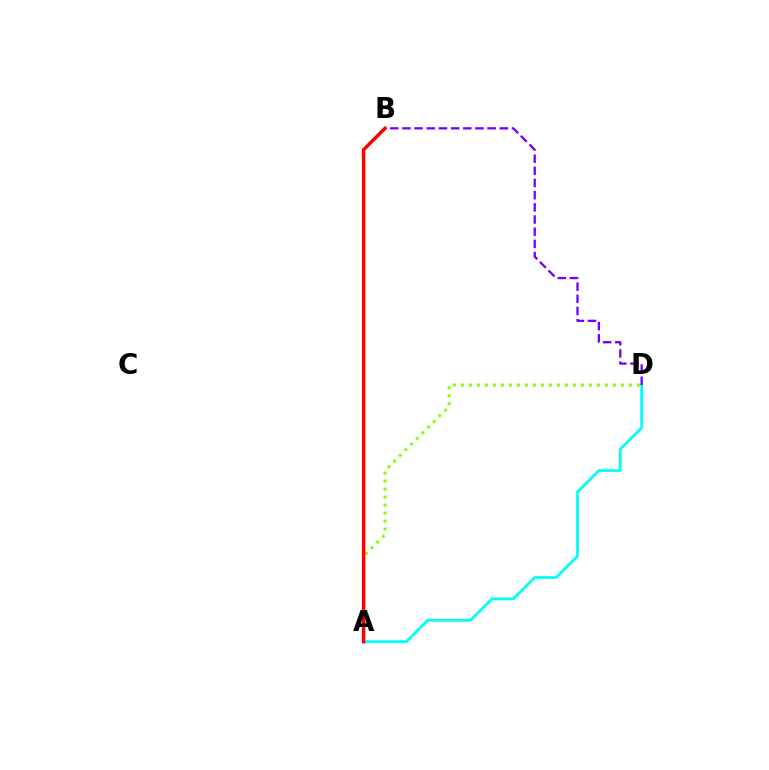{('A', 'D'): [{'color': '#00fff6', 'line_style': 'solid', 'thickness': 2.0}, {'color': '#84ff00', 'line_style': 'dotted', 'thickness': 2.17}], ('B', 'D'): [{'color': '#7200ff', 'line_style': 'dashed', 'thickness': 1.65}], ('A', 'B'): [{'color': '#ff0000', 'line_style': 'solid', 'thickness': 2.5}]}